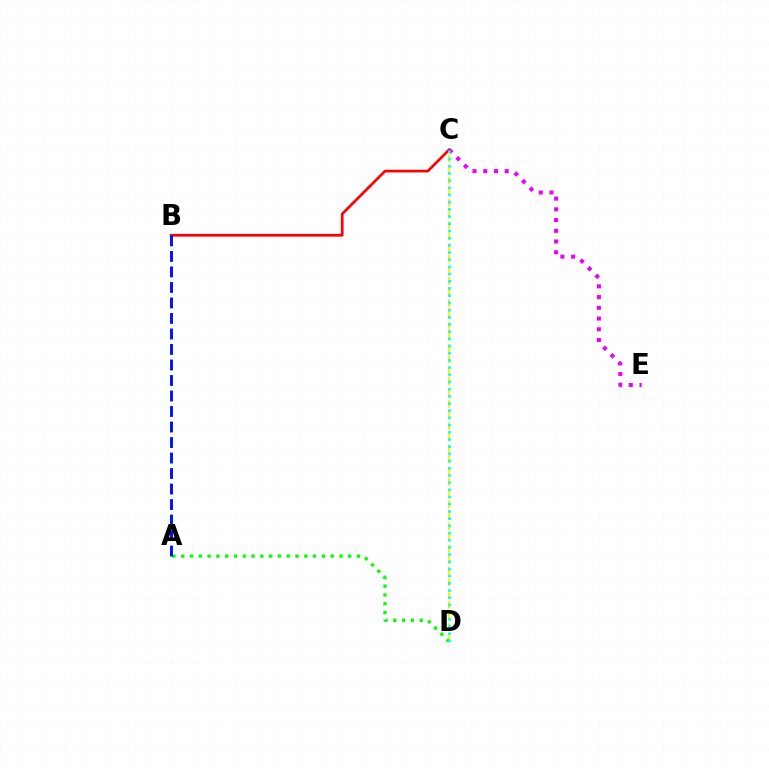{('C', 'D'): [{'color': '#fcf500', 'line_style': 'dashed', 'thickness': 1.52}, {'color': '#00fff6', 'line_style': 'dotted', 'thickness': 1.95}], ('B', 'C'): [{'color': '#ff0000', 'line_style': 'solid', 'thickness': 1.94}], ('C', 'E'): [{'color': '#ee00ff', 'line_style': 'dotted', 'thickness': 2.91}], ('A', 'D'): [{'color': '#08ff00', 'line_style': 'dotted', 'thickness': 2.39}], ('A', 'B'): [{'color': '#0010ff', 'line_style': 'dashed', 'thickness': 2.11}]}